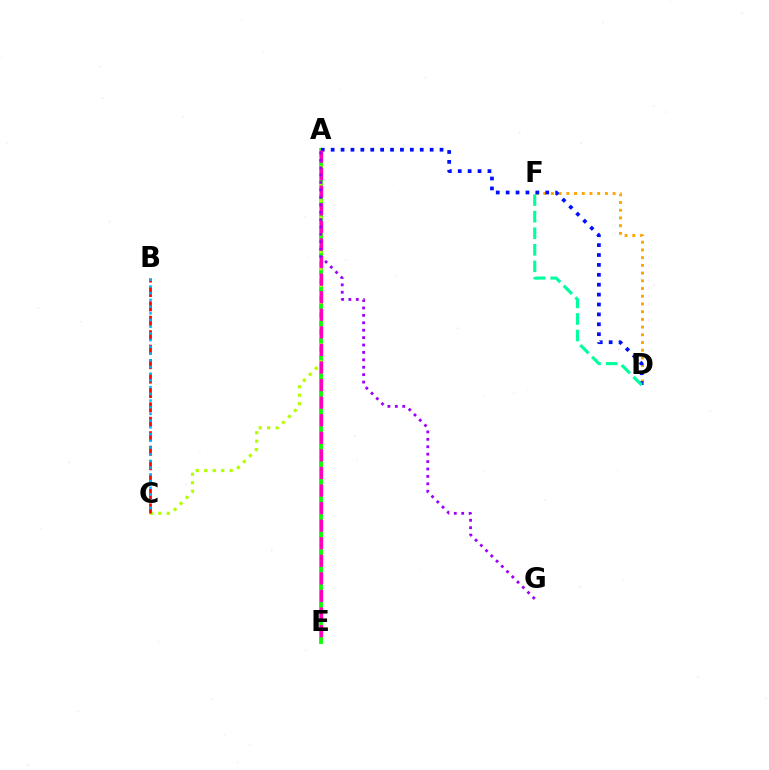{('A', 'E'): [{'color': '#08ff00', 'line_style': 'solid', 'thickness': 2.72}, {'color': '#ff00bd', 'line_style': 'dashed', 'thickness': 2.39}], ('A', 'C'): [{'color': '#b3ff00', 'line_style': 'dotted', 'thickness': 2.3}], ('D', 'F'): [{'color': '#ffa500', 'line_style': 'dotted', 'thickness': 2.1}, {'color': '#00ff9d', 'line_style': 'dashed', 'thickness': 2.25}], ('A', 'D'): [{'color': '#0010ff', 'line_style': 'dotted', 'thickness': 2.69}], ('B', 'C'): [{'color': '#ff0000', 'line_style': 'dashed', 'thickness': 1.96}, {'color': '#00b5ff', 'line_style': 'dotted', 'thickness': 1.82}], ('A', 'G'): [{'color': '#9b00ff', 'line_style': 'dotted', 'thickness': 2.01}]}